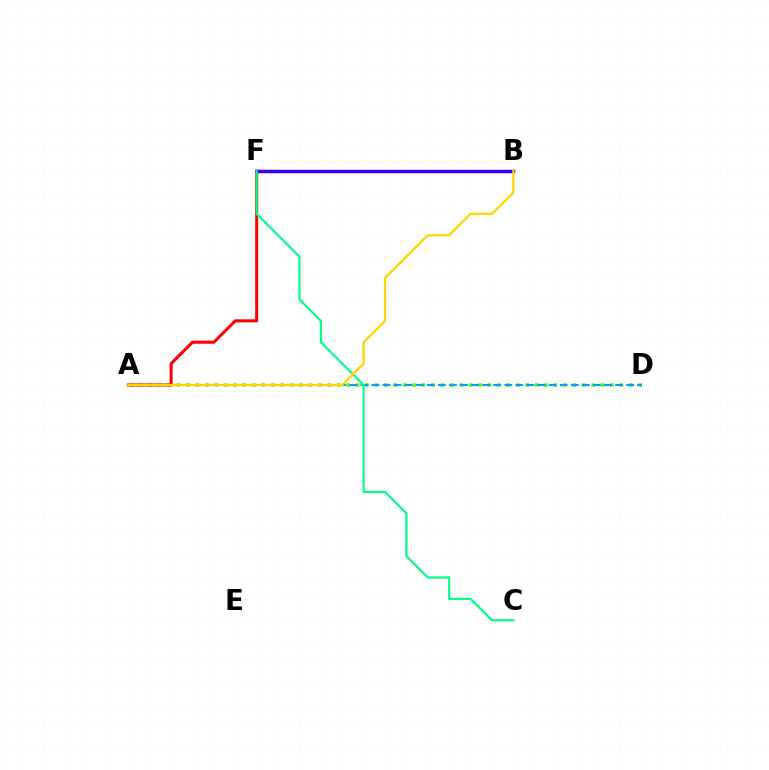{('B', 'F'): [{'color': '#ff00ed', 'line_style': 'dotted', 'thickness': 1.87}, {'color': '#3700ff', 'line_style': 'solid', 'thickness': 2.52}], ('A', 'D'): [{'color': '#4fff00', 'line_style': 'dotted', 'thickness': 2.56}, {'color': '#009eff', 'line_style': 'dashed', 'thickness': 1.5}], ('A', 'F'): [{'color': '#ff0000', 'line_style': 'solid', 'thickness': 2.19}], ('C', 'F'): [{'color': '#00ff86', 'line_style': 'solid', 'thickness': 1.57}], ('A', 'B'): [{'color': '#ffd500', 'line_style': 'solid', 'thickness': 1.63}]}